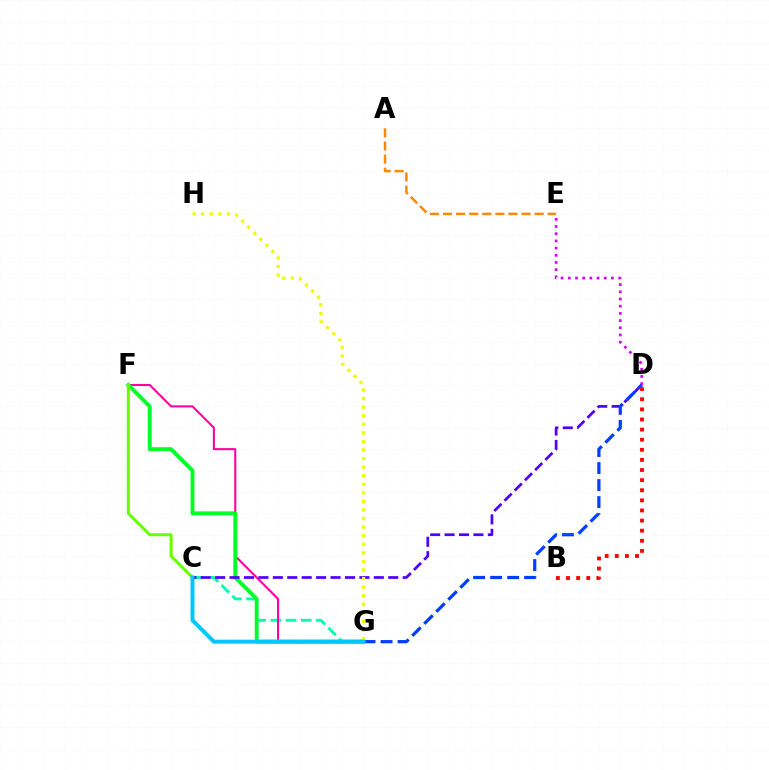{('C', 'G'): [{'color': '#00ffaf', 'line_style': 'dashed', 'thickness': 2.07}, {'color': '#00c7ff', 'line_style': 'solid', 'thickness': 2.86}], ('A', 'E'): [{'color': '#ff8800', 'line_style': 'dashed', 'thickness': 1.78}], ('F', 'G'): [{'color': '#ff00a0', 'line_style': 'solid', 'thickness': 1.51}, {'color': '#00ff27', 'line_style': 'solid', 'thickness': 2.78}], ('C', 'F'): [{'color': '#66ff00', 'line_style': 'solid', 'thickness': 2.16}], ('D', 'E'): [{'color': '#d600ff', 'line_style': 'dotted', 'thickness': 1.95}], ('C', 'D'): [{'color': '#4f00ff', 'line_style': 'dashed', 'thickness': 1.96}], ('D', 'G'): [{'color': '#003fff', 'line_style': 'dashed', 'thickness': 2.31}], ('B', 'D'): [{'color': '#ff0000', 'line_style': 'dotted', 'thickness': 2.75}], ('G', 'H'): [{'color': '#eeff00', 'line_style': 'dotted', 'thickness': 2.33}]}